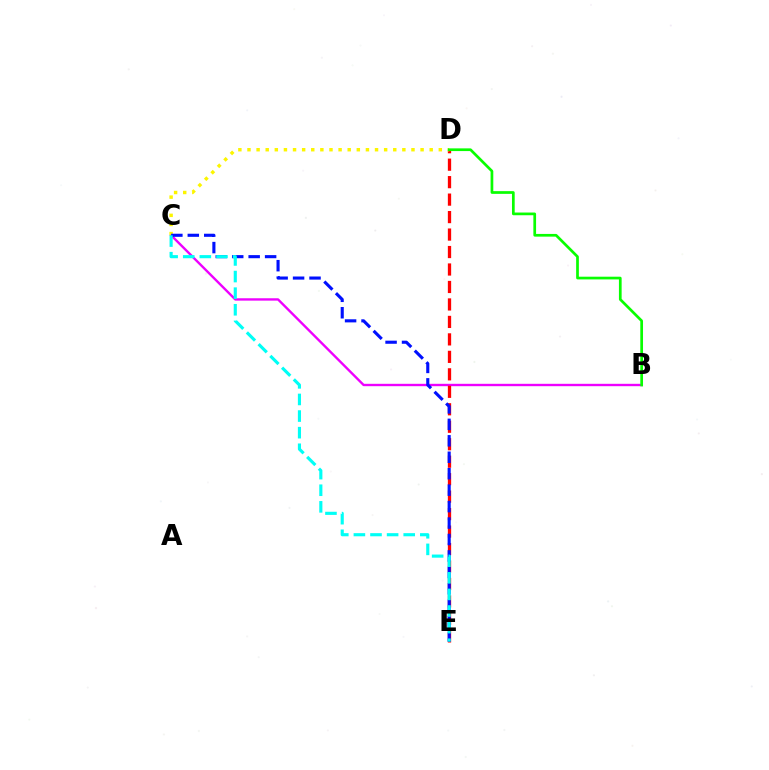{('B', 'C'): [{'color': '#ee00ff', 'line_style': 'solid', 'thickness': 1.71}], ('D', 'E'): [{'color': '#ff0000', 'line_style': 'dashed', 'thickness': 2.37}], ('C', 'D'): [{'color': '#fcf500', 'line_style': 'dotted', 'thickness': 2.48}], ('C', 'E'): [{'color': '#0010ff', 'line_style': 'dashed', 'thickness': 2.23}, {'color': '#00fff6', 'line_style': 'dashed', 'thickness': 2.26}], ('B', 'D'): [{'color': '#08ff00', 'line_style': 'solid', 'thickness': 1.95}]}